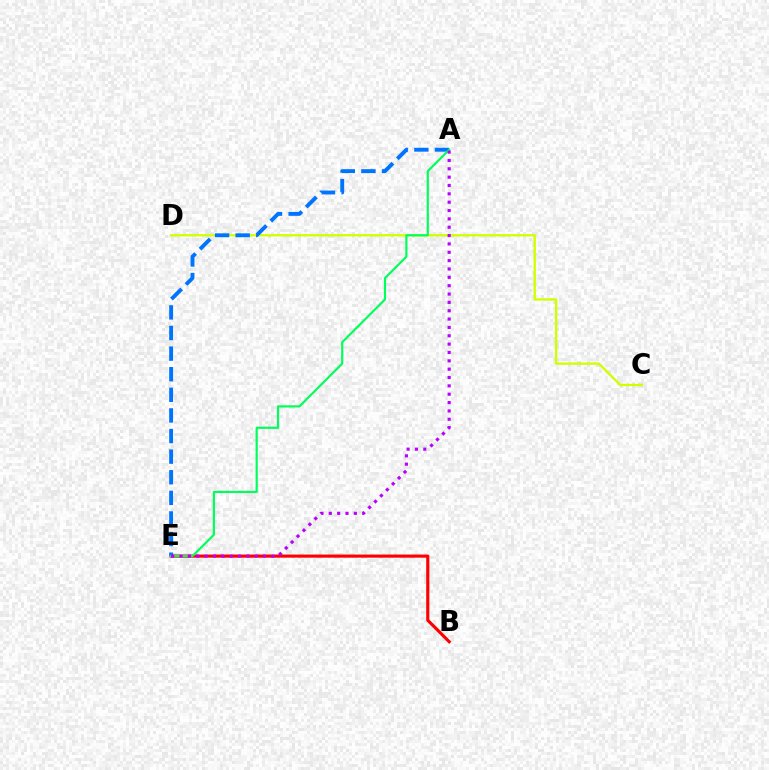{('C', 'D'): [{'color': '#d1ff00', 'line_style': 'solid', 'thickness': 1.69}], ('B', 'E'): [{'color': '#ff0000', 'line_style': 'solid', 'thickness': 2.26}], ('A', 'E'): [{'color': '#0074ff', 'line_style': 'dashed', 'thickness': 2.8}, {'color': '#00ff5c', 'line_style': 'solid', 'thickness': 1.56}, {'color': '#b900ff', 'line_style': 'dotted', 'thickness': 2.27}]}